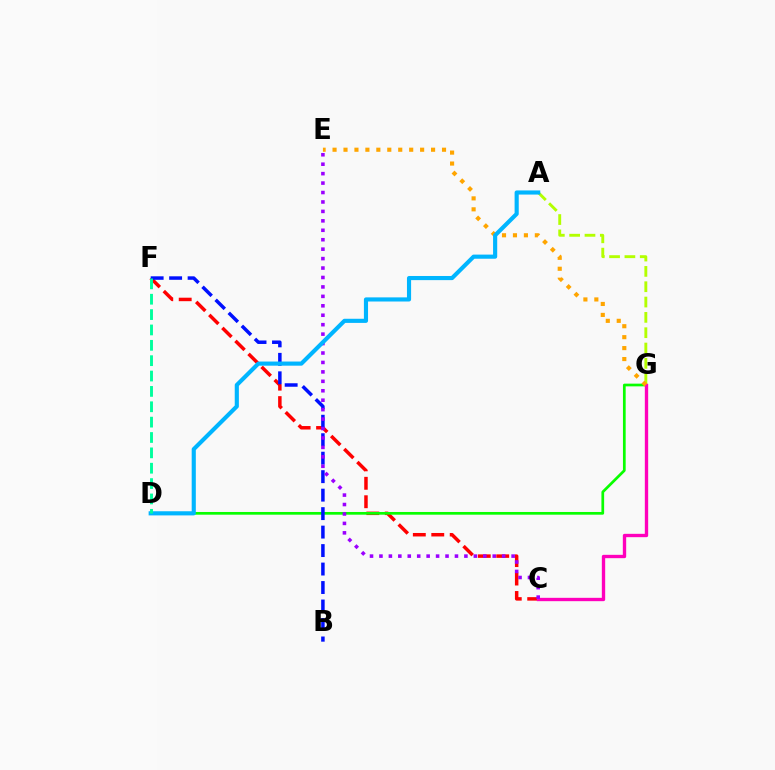{('C', 'F'): [{'color': '#ff0000', 'line_style': 'dashed', 'thickness': 2.51}], ('D', 'G'): [{'color': '#08ff00', 'line_style': 'solid', 'thickness': 1.95}], ('B', 'F'): [{'color': '#0010ff', 'line_style': 'dashed', 'thickness': 2.51}], ('C', 'G'): [{'color': '#ff00bd', 'line_style': 'solid', 'thickness': 2.41}], ('A', 'G'): [{'color': '#b3ff00', 'line_style': 'dashed', 'thickness': 2.08}], ('E', 'G'): [{'color': '#ffa500', 'line_style': 'dotted', 'thickness': 2.97}], ('C', 'E'): [{'color': '#9b00ff', 'line_style': 'dotted', 'thickness': 2.56}], ('A', 'D'): [{'color': '#00b5ff', 'line_style': 'solid', 'thickness': 2.98}], ('D', 'F'): [{'color': '#00ff9d', 'line_style': 'dashed', 'thickness': 2.09}]}